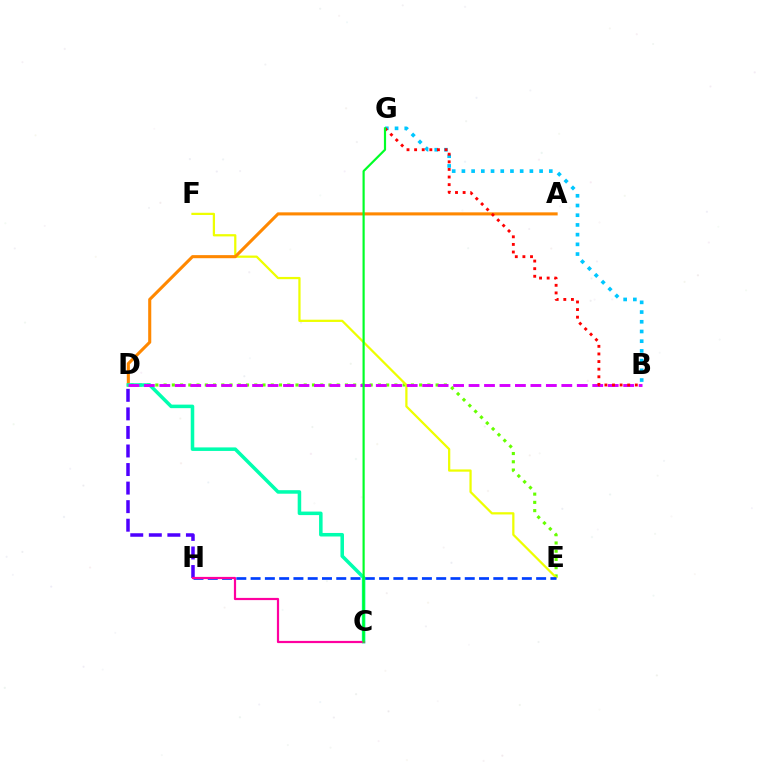{('D', 'E'): [{'color': '#66ff00', 'line_style': 'dotted', 'thickness': 2.24}], ('E', 'F'): [{'color': '#eeff00', 'line_style': 'solid', 'thickness': 1.62}], ('E', 'H'): [{'color': '#003fff', 'line_style': 'dashed', 'thickness': 1.94}], ('A', 'D'): [{'color': '#ff8800', 'line_style': 'solid', 'thickness': 2.22}], ('D', 'H'): [{'color': '#4f00ff', 'line_style': 'dashed', 'thickness': 2.52}], ('C', 'D'): [{'color': '#00ffaf', 'line_style': 'solid', 'thickness': 2.54}], ('B', 'D'): [{'color': '#d600ff', 'line_style': 'dashed', 'thickness': 2.1}], ('B', 'G'): [{'color': '#00c7ff', 'line_style': 'dotted', 'thickness': 2.64}, {'color': '#ff0000', 'line_style': 'dotted', 'thickness': 2.07}], ('C', 'H'): [{'color': '#ff00a0', 'line_style': 'solid', 'thickness': 1.59}], ('C', 'G'): [{'color': '#00ff27', 'line_style': 'solid', 'thickness': 1.57}]}